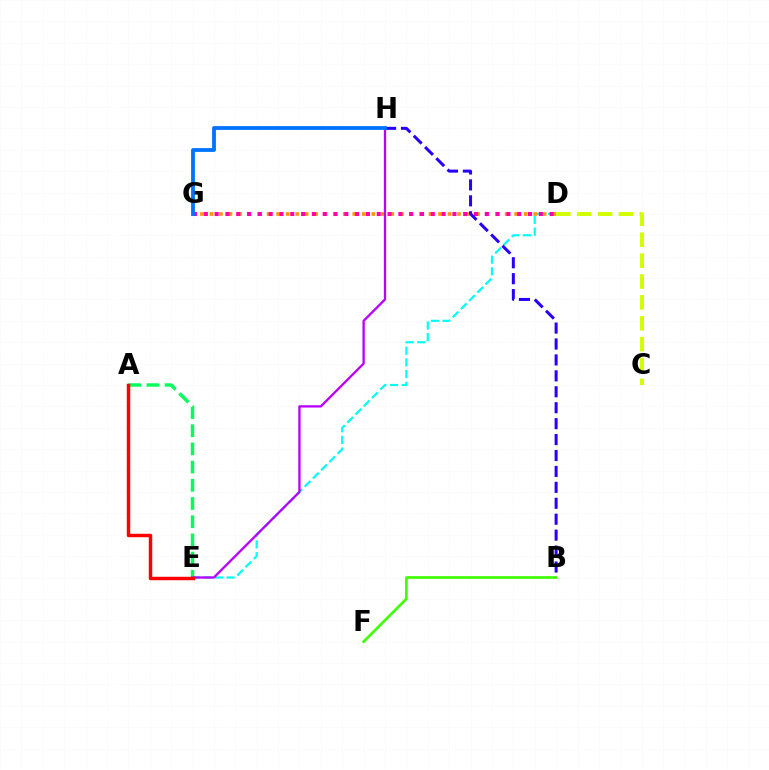{('B', 'F'): [{'color': '#3dff00', 'line_style': 'solid', 'thickness': 1.92}], ('D', 'E'): [{'color': '#00fff6', 'line_style': 'dashed', 'thickness': 1.58}], ('D', 'G'): [{'color': '#ff9400', 'line_style': 'dotted', 'thickness': 2.59}, {'color': '#ff00ac', 'line_style': 'dotted', 'thickness': 2.94}], ('A', 'E'): [{'color': '#00ff5c', 'line_style': 'dashed', 'thickness': 2.47}, {'color': '#ff0000', 'line_style': 'solid', 'thickness': 2.49}], ('E', 'H'): [{'color': '#b900ff', 'line_style': 'solid', 'thickness': 1.67}], ('B', 'H'): [{'color': '#2500ff', 'line_style': 'dashed', 'thickness': 2.16}], ('C', 'D'): [{'color': '#d1ff00', 'line_style': 'dashed', 'thickness': 2.84}], ('G', 'H'): [{'color': '#0074ff', 'line_style': 'solid', 'thickness': 2.75}]}